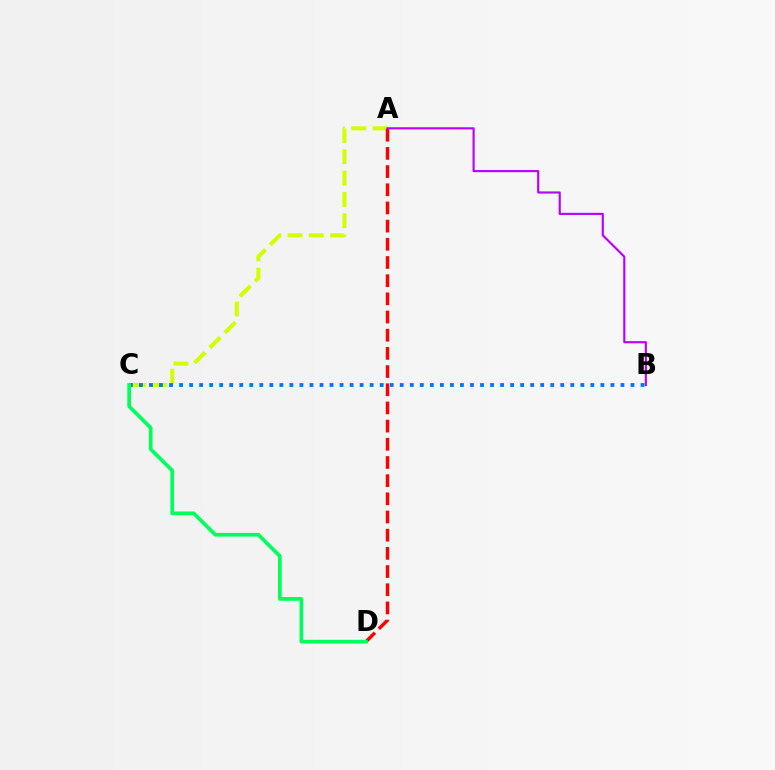{('A', 'C'): [{'color': '#d1ff00', 'line_style': 'dashed', 'thickness': 2.9}], ('B', 'C'): [{'color': '#0074ff', 'line_style': 'dotted', 'thickness': 2.73}], ('A', 'D'): [{'color': '#ff0000', 'line_style': 'dashed', 'thickness': 2.47}], ('C', 'D'): [{'color': '#00ff5c', 'line_style': 'solid', 'thickness': 2.66}], ('A', 'B'): [{'color': '#b900ff', 'line_style': 'solid', 'thickness': 1.55}]}